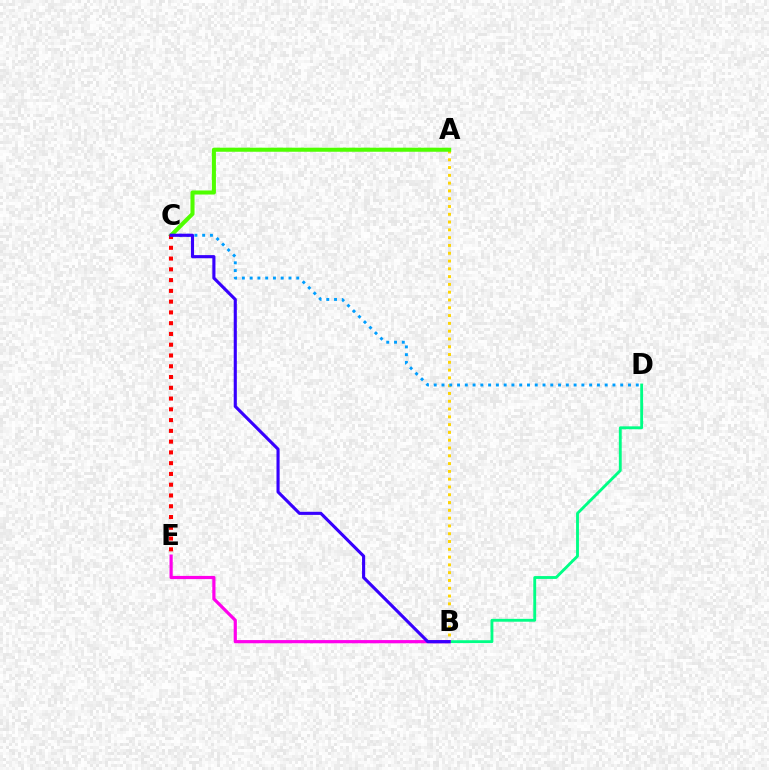{('B', 'D'): [{'color': '#00ff86', 'line_style': 'solid', 'thickness': 2.06}], ('B', 'E'): [{'color': '#ff00ed', 'line_style': 'solid', 'thickness': 2.3}], ('A', 'B'): [{'color': '#ffd500', 'line_style': 'dotted', 'thickness': 2.12}], ('A', 'C'): [{'color': '#4fff00', 'line_style': 'solid', 'thickness': 2.93}], ('C', 'D'): [{'color': '#009eff', 'line_style': 'dotted', 'thickness': 2.11}], ('C', 'E'): [{'color': '#ff0000', 'line_style': 'dotted', 'thickness': 2.93}], ('B', 'C'): [{'color': '#3700ff', 'line_style': 'solid', 'thickness': 2.24}]}